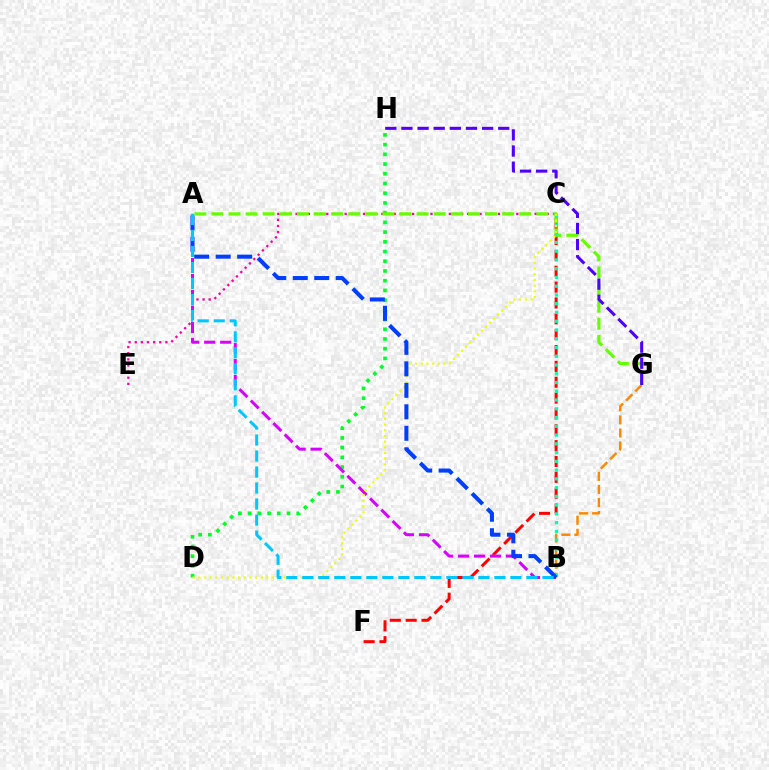{('D', 'H'): [{'color': '#00ff27', 'line_style': 'dotted', 'thickness': 2.64}], ('C', 'E'): [{'color': '#ff00a0', 'line_style': 'dotted', 'thickness': 1.67}], ('C', 'F'): [{'color': '#ff0000', 'line_style': 'dashed', 'thickness': 2.15}], ('B', 'G'): [{'color': '#ff8800', 'line_style': 'dashed', 'thickness': 1.77}], ('A', 'G'): [{'color': '#66ff00', 'line_style': 'dashed', 'thickness': 2.32}], ('B', 'C'): [{'color': '#00ffaf', 'line_style': 'dotted', 'thickness': 2.38}], ('G', 'H'): [{'color': '#4f00ff', 'line_style': 'dashed', 'thickness': 2.19}], ('A', 'B'): [{'color': '#d600ff', 'line_style': 'dashed', 'thickness': 2.17}, {'color': '#003fff', 'line_style': 'dashed', 'thickness': 2.92}, {'color': '#00c7ff', 'line_style': 'dashed', 'thickness': 2.17}], ('C', 'D'): [{'color': '#eeff00', 'line_style': 'dotted', 'thickness': 1.54}]}